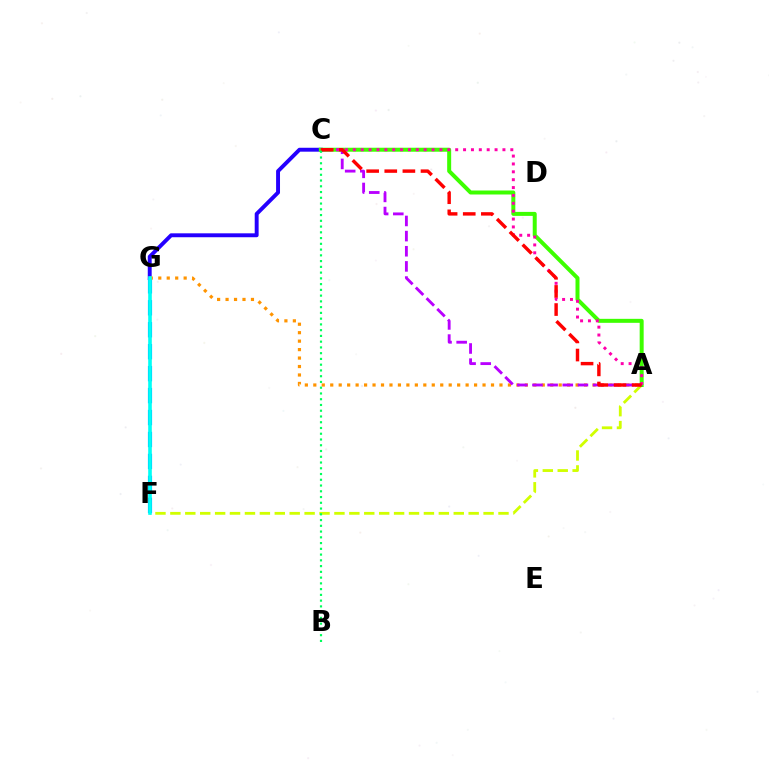{('C', 'G'): [{'color': '#2500ff', 'line_style': 'solid', 'thickness': 2.82}], ('A', 'F'): [{'color': '#d1ff00', 'line_style': 'dashed', 'thickness': 2.03}], ('F', 'G'): [{'color': '#0074ff', 'line_style': 'dashed', 'thickness': 2.98}, {'color': '#00fff6', 'line_style': 'solid', 'thickness': 2.61}], ('A', 'G'): [{'color': '#ff9400', 'line_style': 'dotted', 'thickness': 2.3}], ('A', 'C'): [{'color': '#3dff00', 'line_style': 'solid', 'thickness': 2.87}, {'color': '#b900ff', 'line_style': 'dashed', 'thickness': 2.06}, {'color': '#ff00ac', 'line_style': 'dotted', 'thickness': 2.14}, {'color': '#ff0000', 'line_style': 'dashed', 'thickness': 2.46}], ('B', 'C'): [{'color': '#00ff5c', 'line_style': 'dotted', 'thickness': 1.56}]}